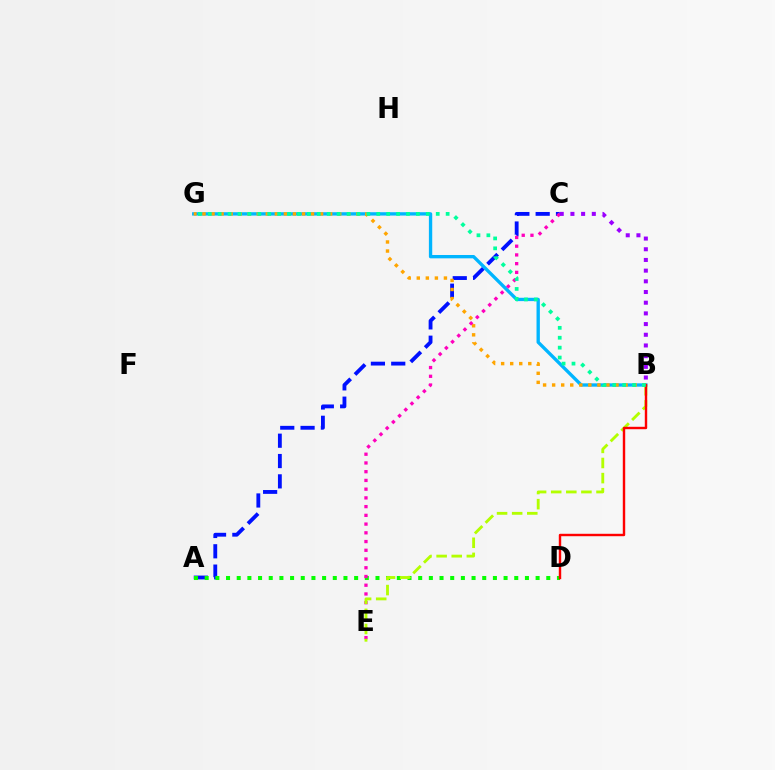{('B', 'G'): [{'color': '#00b5ff', 'line_style': 'solid', 'thickness': 2.4}, {'color': '#ffa500', 'line_style': 'dotted', 'thickness': 2.46}, {'color': '#00ff9d', 'line_style': 'dotted', 'thickness': 2.69}], ('A', 'C'): [{'color': '#0010ff', 'line_style': 'dashed', 'thickness': 2.76}], ('A', 'D'): [{'color': '#08ff00', 'line_style': 'dotted', 'thickness': 2.9}], ('C', 'E'): [{'color': '#ff00bd', 'line_style': 'dotted', 'thickness': 2.37}], ('B', 'E'): [{'color': '#b3ff00', 'line_style': 'dashed', 'thickness': 2.05}], ('B', 'D'): [{'color': '#ff0000', 'line_style': 'solid', 'thickness': 1.74}], ('B', 'C'): [{'color': '#9b00ff', 'line_style': 'dotted', 'thickness': 2.9}]}